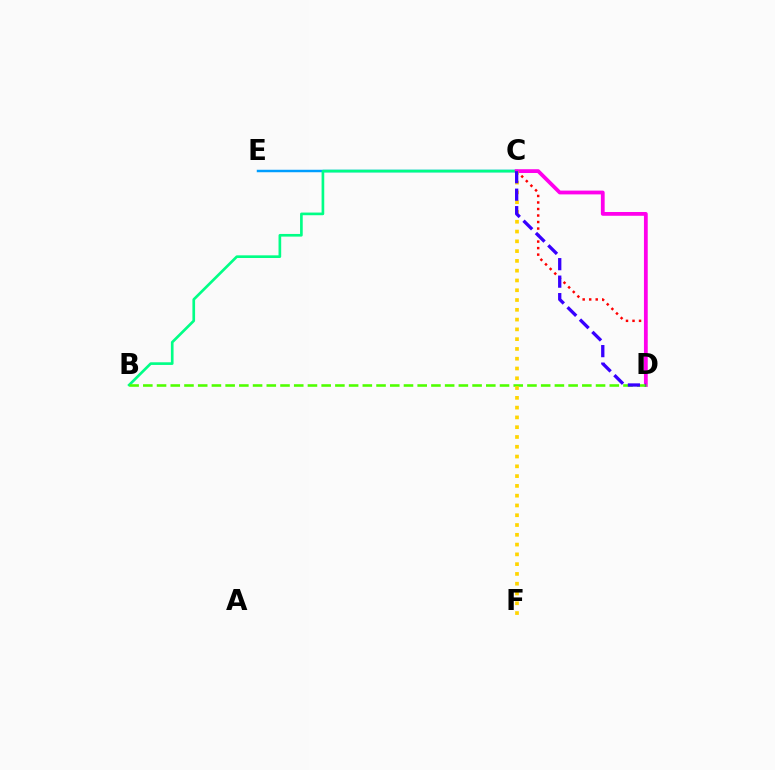{('C', 'E'): [{'color': '#009eff', 'line_style': 'solid', 'thickness': 1.78}], ('B', 'C'): [{'color': '#00ff86', 'line_style': 'solid', 'thickness': 1.92}], ('C', 'D'): [{'color': '#ff0000', 'line_style': 'dotted', 'thickness': 1.77}, {'color': '#ff00ed', 'line_style': 'solid', 'thickness': 2.72}, {'color': '#3700ff', 'line_style': 'dashed', 'thickness': 2.37}], ('B', 'D'): [{'color': '#4fff00', 'line_style': 'dashed', 'thickness': 1.86}], ('C', 'F'): [{'color': '#ffd500', 'line_style': 'dotted', 'thickness': 2.66}]}